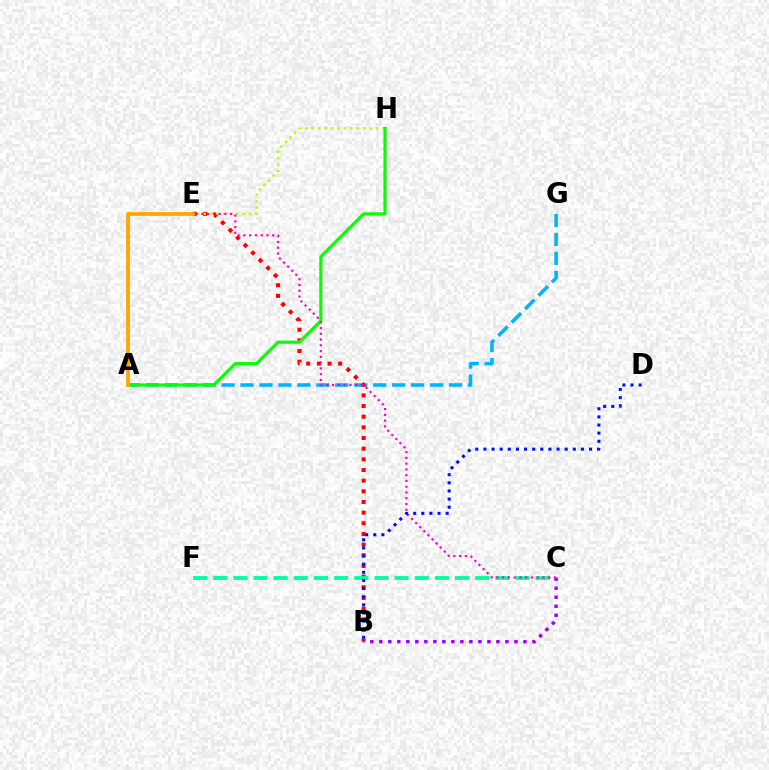{('A', 'G'): [{'color': '#00b5ff', 'line_style': 'dashed', 'thickness': 2.58}], ('B', 'E'): [{'color': '#ff0000', 'line_style': 'dotted', 'thickness': 2.9}], ('E', 'H'): [{'color': '#b3ff00', 'line_style': 'dotted', 'thickness': 1.76}], ('A', 'H'): [{'color': '#08ff00', 'line_style': 'solid', 'thickness': 2.26}], ('C', 'F'): [{'color': '#00ff9d', 'line_style': 'dashed', 'thickness': 2.74}], ('A', 'E'): [{'color': '#ffa500', 'line_style': 'solid', 'thickness': 2.69}], ('B', 'C'): [{'color': '#9b00ff', 'line_style': 'dotted', 'thickness': 2.45}], ('C', 'E'): [{'color': '#ff00bd', 'line_style': 'dotted', 'thickness': 1.57}], ('B', 'D'): [{'color': '#0010ff', 'line_style': 'dotted', 'thickness': 2.21}]}